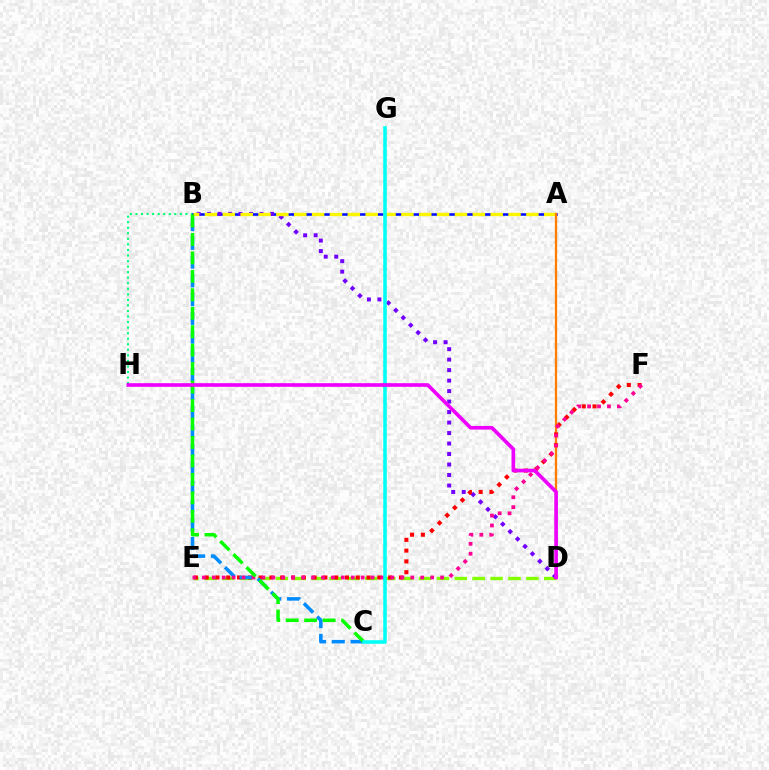{('D', 'E'): [{'color': '#84ff00', 'line_style': 'dashed', 'thickness': 2.43}], ('B', 'H'): [{'color': '#00ff74', 'line_style': 'dotted', 'thickness': 1.51}], ('A', 'B'): [{'color': '#0010ff', 'line_style': 'solid', 'thickness': 1.86}, {'color': '#fcf500', 'line_style': 'dashed', 'thickness': 2.43}], ('B', 'D'): [{'color': '#7200ff', 'line_style': 'dotted', 'thickness': 2.85}], ('A', 'D'): [{'color': '#ff7c00', 'line_style': 'solid', 'thickness': 1.63}], ('E', 'F'): [{'color': '#ff0000', 'line_style': 'dotted', 'thickness': 2.93}, {'color': '#ff0094', 'line_style': 'dotted', 'thickness': 2.7}], ('B', 'C'): [{'color': '#008cff', 'line_style': 'dashed', 'thickness': 2.55}, {'color': '#08ff00', 'line_style': 'dashed', 'thickness': 2.51}], ('C', 'G'): [{'color': '#00fff6', 'line_style': 'solid', 'thickness': 2.57}], ('D', 'H'): [{'color': '#ee00ff', 'line_style': 'solid', 'thickness': 2.62}]}